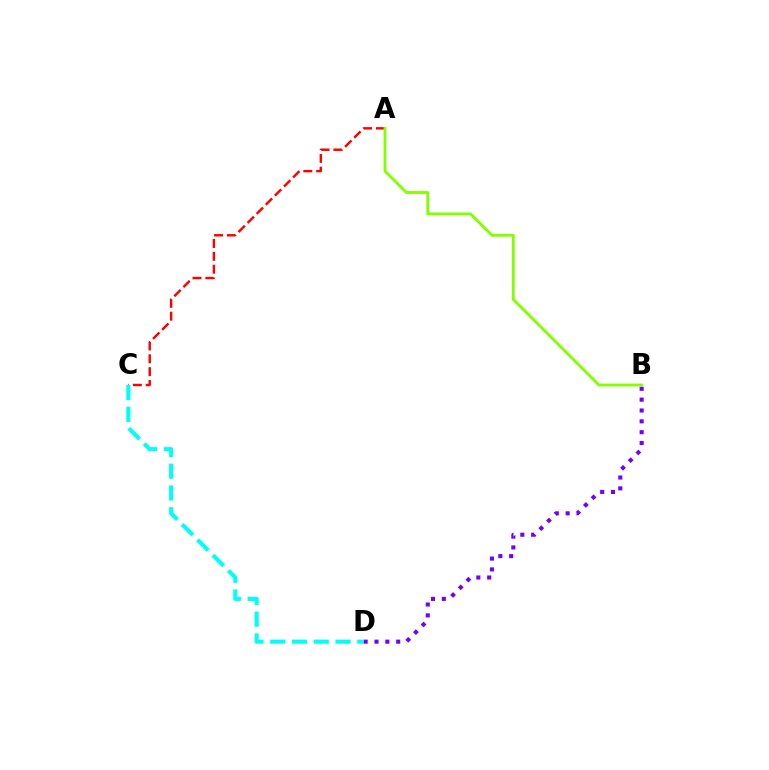{('A', 'C'): [{'color': '#ff0000', 'line_style': 'dashed', 'thickness': 1.75}], ('B', 'D'): [{'color': '#7200ff', 'line_style': 'dotted', 'thickness': 2.95}], ('A', 'B'): [{'color': '#84ff00', 'line_style': 'solid', 'thickness': 2.06}], ('C', 'D'): [{'color': '#00fff6', 'line_style': 'dashed', 'thickness': 2.96}]}